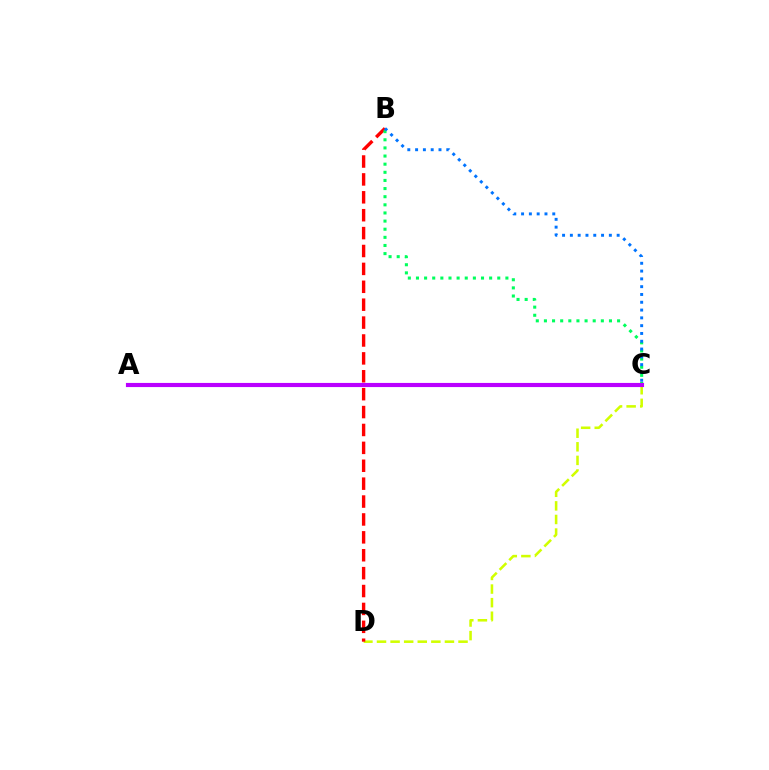{('C', 'D'): [{'color': '#d1ff00', 'line_style': 'dashed', 'thickness': 1.85}], ('B', 'D'): [{'color': '#ff0000', 'line_style': 'dashed', 'thickness': 2.43}], ('B', 'C'): [{'color': '#00ff5c', 'line_style': 'dotted', 'thickness': 2.21}, {'color': '#0074ff', 'line_style': 'dotted', 'thickness': 2.12}], ('A', 'C'): [{'color': '#b900ff', 'line_style': 'solid', 'thickness': 2.98}]}